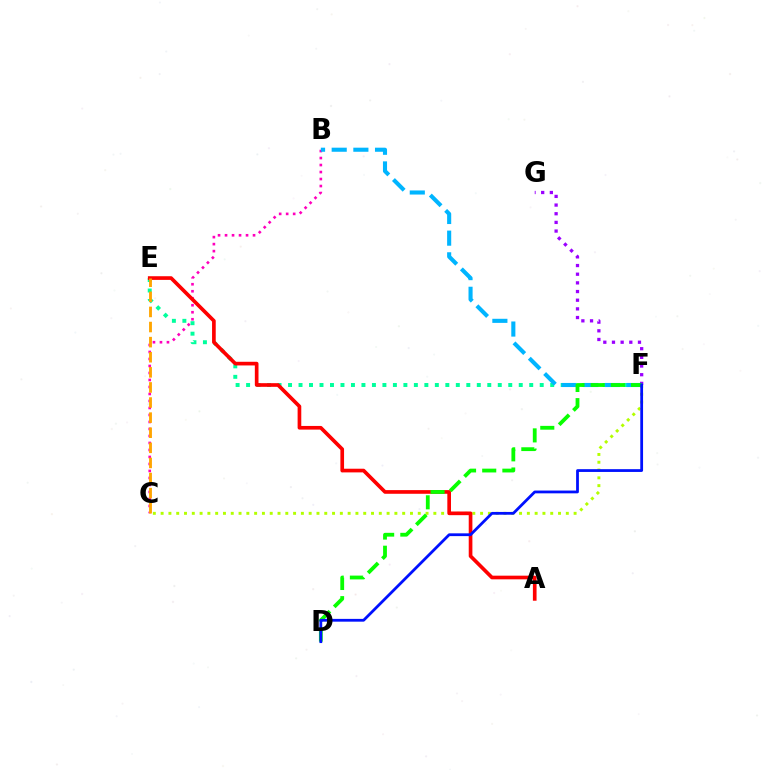{('C', 'F'): [{'color': '#b3ff00', 'line_style': 'dotted', 'thickness': 2.12}], ('B', 'C'): [{'color': '#ff00bd', 'line_style': 'dotted', 'thickness': 1.9}], ('E', 'F'): [{'color': '#00ff9d', 'line_style': 'dotted', 'thickness': 2.85}], ('A', 'E'): [{'color': '#ff0000', 'line_style': 'solid', 'thickness': 2.64}], ('F', 'G'): [{'color': '#9b00ff', 'line_style': 'dotted', 'thickness': 2.35}], ('B', 'F'): [{'color': '#00b5ff', 'line_style': 'dashed', 'thickness': 2.94}], ('D', 'F'): [{'color': '#08ff00', 'line_style': 'dashed', 'thickness': 2.74}, {'color': '#0010ff', 'line_style': 'solid', 'thickness': 2.0}], ('C', 'E'): [{'color': '#ffa500', 'line_style': 'dashed', 'thickness': 2.05}]}